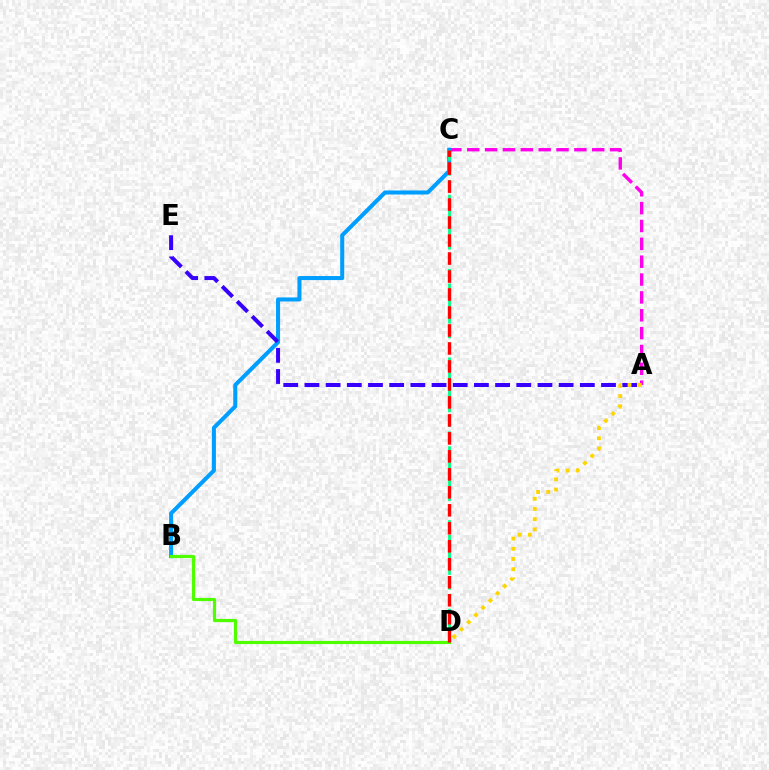{('A', 'C'): [{'color': '#ff00ed', 'line_style': 'dashed', 'thickness': 2.43}], ('B', 'C'): [{'color': '#009eff', 'line_style': 'solid', 'thickness': 2.91}], ('A', 'E'): [{'color': '#3700ff', 'line_style': 'dashed', 'thickness': 2.88}], ('B', 'D'): [{'color': '#4fff00', 'line_style': 'solid', 'thickness': 2.28}], ('A', 'D'): [{'color': '#ffd500', 'line_style': 'dotted', 'thickness': 2.77}], ('C', 'D'): [{'color': '#00ff86', 'line_style': 'dashed', 'thickness': 2.01}, {'color': '#ff0000', 'line_style': 'dashed', 'thickness': 2.44}]}